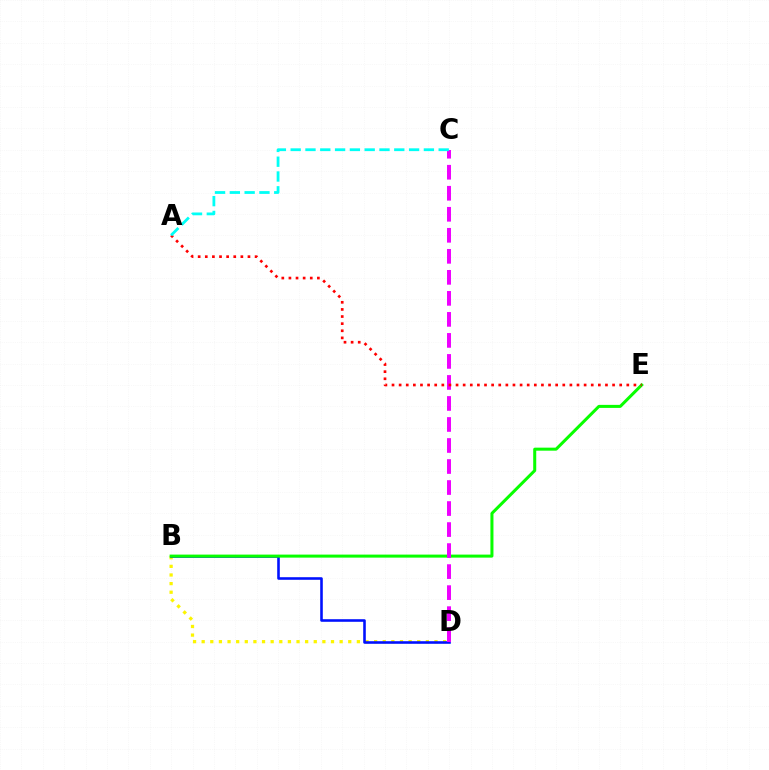{('B', 'D'): [{'color': '#fcf500', 'line_style': 'dotted', 'thickness': 2.34}, {'color': '#0010ff', 'line_style': 'solid', 'thickness': 1.86}], ('B', 'E'): [{'color': '#08ff00', 'line_style': 'solid', 'thickness': 2.18}], ('C', 'D'): [{'color': '#ee00ff', 'line_style': 'dashed', 'thickness': 2.86}], ('A', 'E'): [{'color': '#ff0000', 'line_style': 'dotted', 'thickness': 1.93}], ('A', 'C'): [{'color': '#00fff6', 'line_style': 'dashed', 'thickness': 2.01}]}